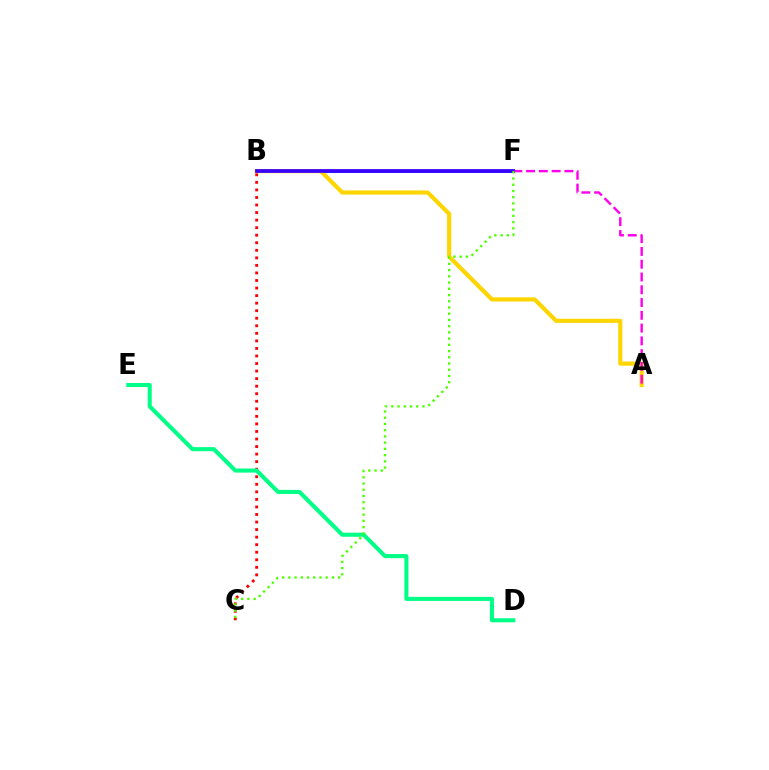{('B', 'F'): [{'color': '#009eff', 'line_style': 'solid', 'thickness': 1.99}, {'color': '#3700ff', 'line_style': 'solid', 'thickness': 2.7}], ('A', 'B'): [{'color': '#ffd500', 'line_style': 'solid', 'thickness': 2.99}], ('A', 'F'): [{'color': '#ff00ed', 'line_style': 'dashed', 'thickness': 1.74}], ('B', 'C'): [{'color': '#ff0000', 'line_style': 'dotted', 'thickness': 2.05}], ('D', 'E'): [{'color': '#00ff86', 'line_style': 'solid', 'thickness': 2.93}], ('C', 'F'): [{'color': '#4fff00', 'line_style': 'dotted', 'thickness': 1.69}]}